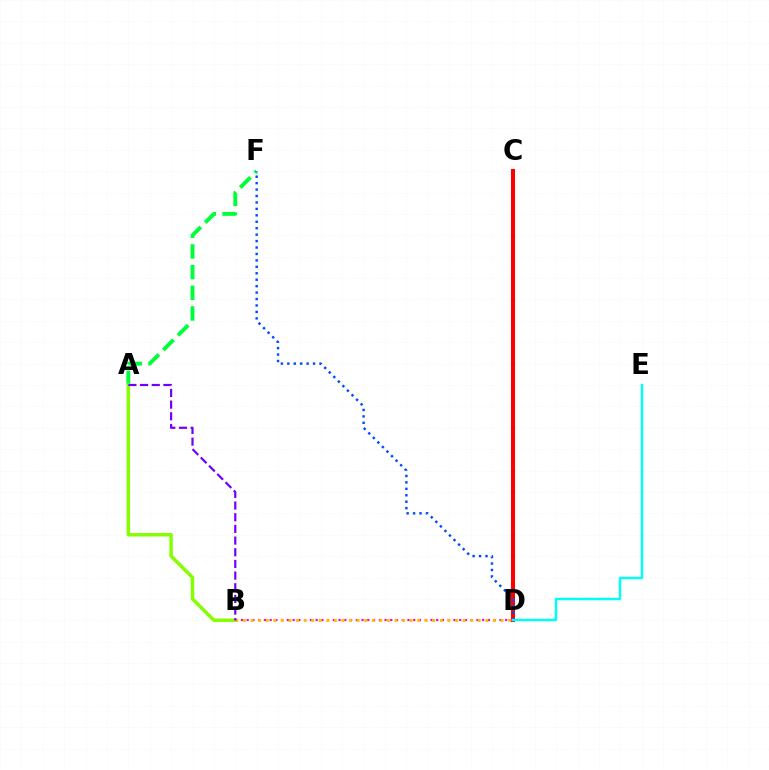{('C', 'D'): [{'color': '#ff0000', 'line_style': 'solid', 'thickness': 2.9}], ('A', 'F'): [{'color': '#00ff39', 'line_style': 'dashed', 'thickness': 2.81}], ('A', 'B'): [{'color': '#84ff00', 'line_style': 'solid', 'thickness': 2.49}, {'color': '#7200ff', 'line_style': 'dashed', 'thickness': 1.59}], ('D', 'F'): [{'color': '#004bff', 'line_style': 'dotted', 'thickness': 1.75}], ('B', 'D'): [{'color': '#ff00cf', 'line_style': 'dotted', 'thickness': 1.56}, {'color': '#ffbd00', 'line_style': 'dotted', 'thickness': 2.06}], ('D', 'E'): [{'color': '#00fff6', 'line_style': 'solid', 'thickness': 1.78}]}